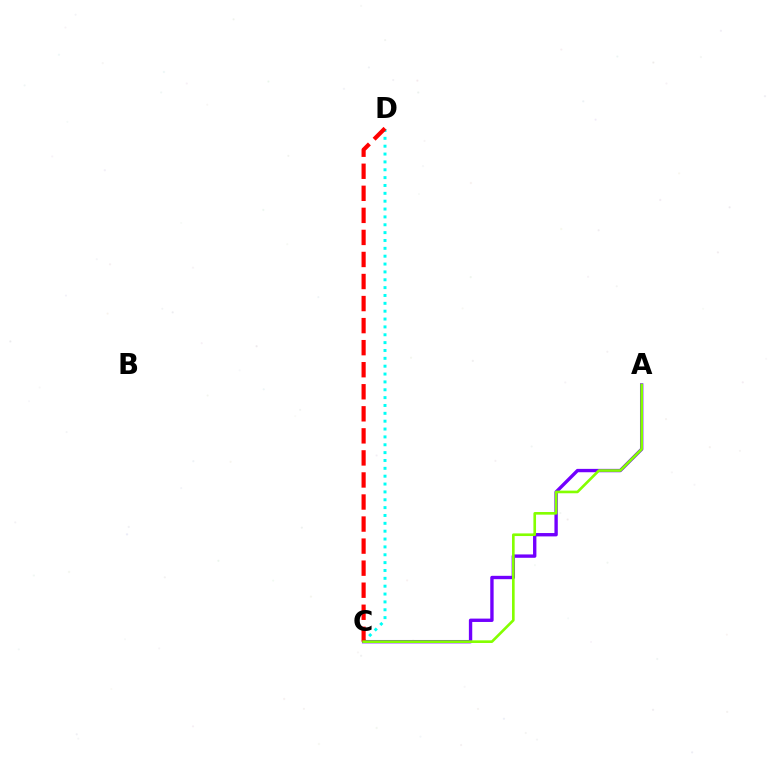{('C', 'D'): [{'color': '#00fff6', 'line_style': 'dotted', 'thickness': 2.13}, {'color': '#ff0000', 'line_style': 'dashed', 'thickness': 3.0}], ('A', 'C'): [{'color': '#7200ff', 'line_style': 'solid', 'thickness': 2.42}, {'color': '#84ff00', 'line_style': 'solid', 'thickness': 1.9}]}